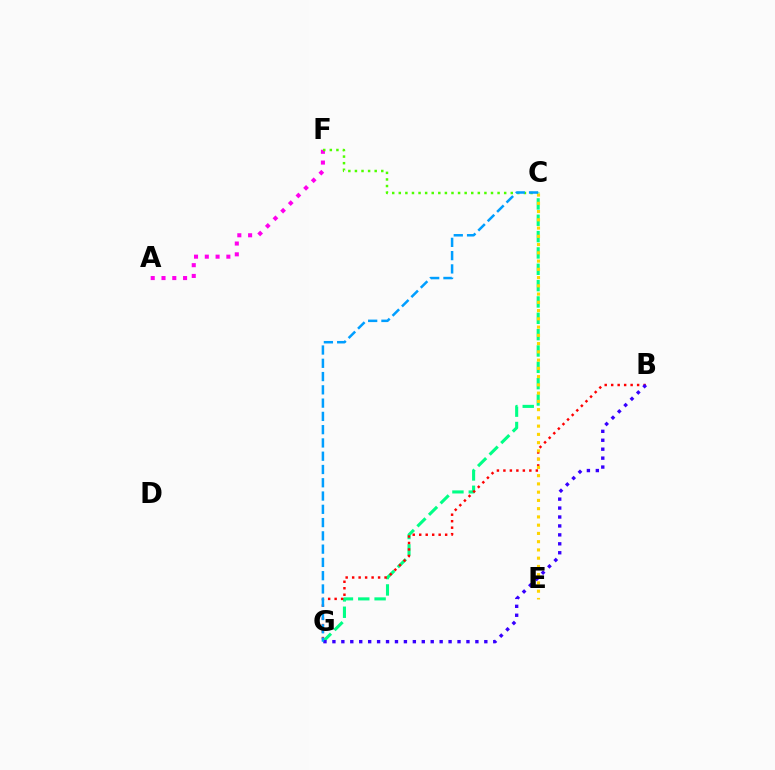{('A', 'F'): [{'color': '#ff00ed', 'line_style': 'dotted', 'thickness': 2.93}], ('C', 'G'): [{'color': '#00ff86', 'line_style': 'dashed', 'thickness': 2.22}, {'color': '#009eff', 'line_style': 'dashed', 'thickness': 1.8}], ('B', 'G'): [{'color': '#ff0000', 'line_style': 'dotted', 'thickness': 1.76}, {'color': '#3700ff', 'line_style': 'dotted', 'thickness': 2.43}], ('C', 'F'): [{'color': '#4fff00', 'line_style': 'dotted', 'thickness': 1.79}], ('C', 'E'): [{'color': '#ffd500', 'line_style': 'dotted', 'thickness': 2.24}]}